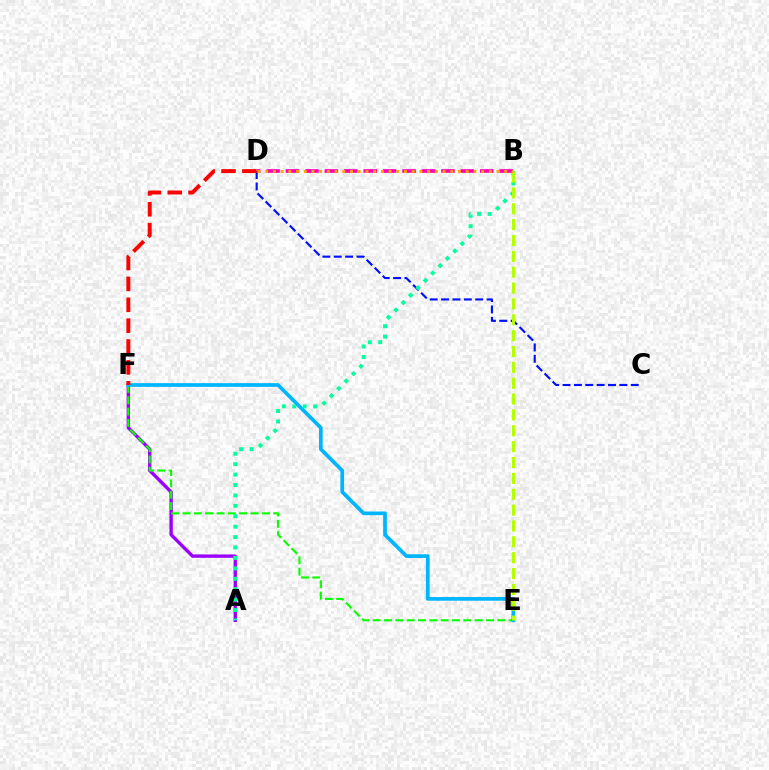{('A', 'F'): [{'color': '#9b00ff', 'line_style': 'solid', 'thickness': 2.43}], ('E', 'F'): [{'color': '#08ff00', 'line_style': 'dashed', 'thickness': 1.54}, {'color': '#00b5ff', 'line_style': 'solid', 'thickness': 2.66}], ('C', 'D'): [{'color': '#0010ff', 'line_style': 'dashed', 'thickness': 1.54}], ('B', 'D'): [{'color': '#ff00bd', 'line_style': 'dashed', 'thickness': 2.64}, {'color': '#ffa500', 'line_style': 'dotted', 'thickness': 2.1}], ('A', 'B'): [{'color': '#00ff9d', 'line_style': 'dotted', 'thickness': 2.83}], ('B', 'E'): [{'color': '#b3ff00', 'line_style': 'dashed', 'thickness': 2.15}], ('D', 'F'): [{'color': '#ff0000', 'line_style': 'dashed', 'thickness': 2.84}]}